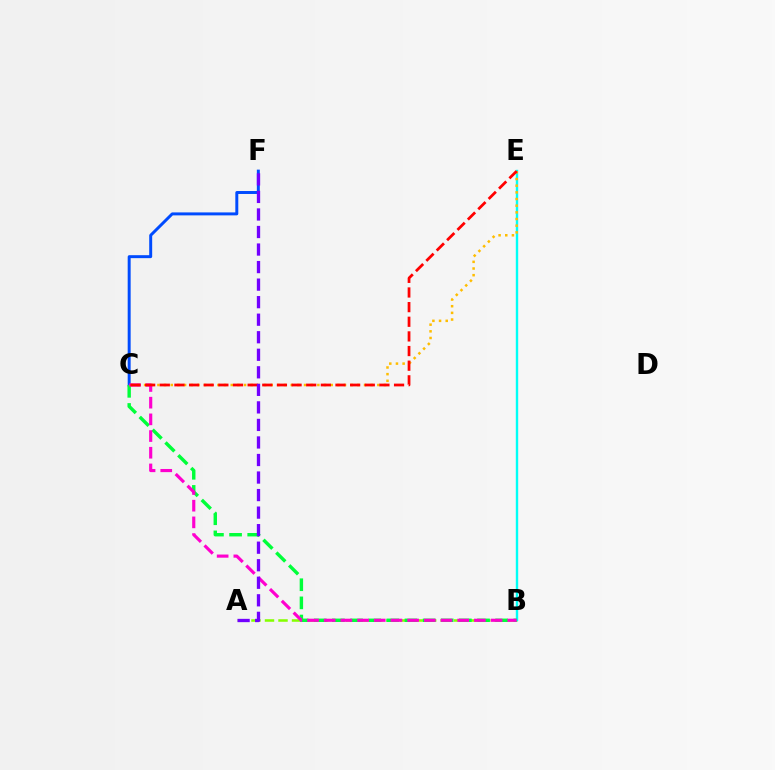{('A', 'B'): [{'color': '#84ff00', 'line_style': 'dashed', 'thickness': 1.84}], ('B', 'E'): [{'color': '#00fff6', 'line_style': 'solid', 'thickness': 1.73}], ('C', 'F'): [{'color': '#004bff', 'line_style': 'solid', 'thickness': 2.13}], ('B', 'C'): [{'color': '#00ff39', 'line_style': 'dashed', 'thickness': 2.46}, {'color': '#ff00cf', 'line_style': 'dashed', 'thickness': 2.27}], ('C', 'E'): [{'color': '#ffbd00', 'line_style': 'dotted', 'thickness': 1.81}, {'color': '#ff0000', 'line_style': 'dashed', 'thickness': 1.99}], ('A', 'F'): [{'color': '#7200ff', 'line_style': 'dashed', 'thickness': 2.38}]}